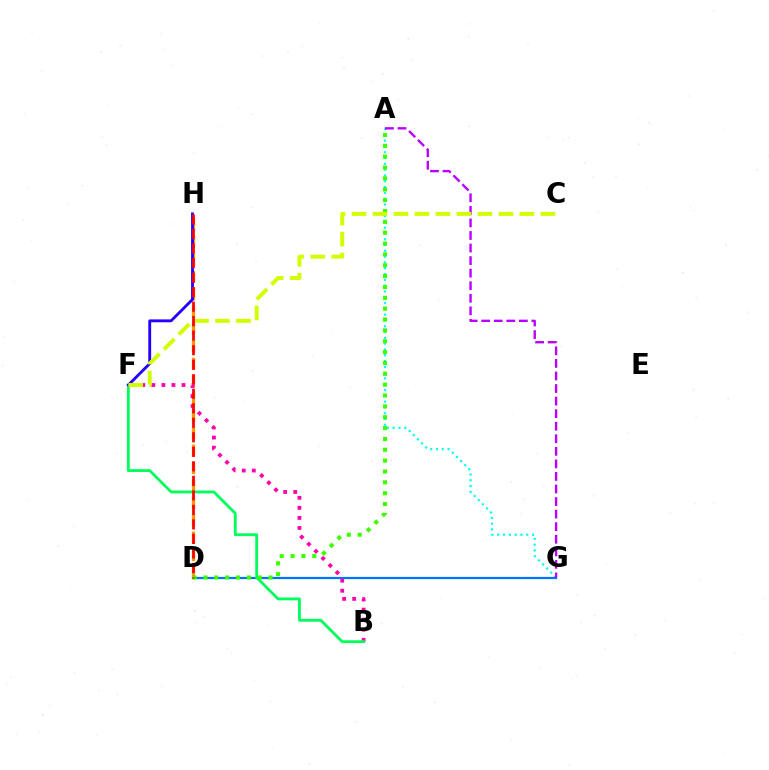{('A', 'G'): [{'color': '#00fff6', 'line_style': 'dotted', 'thickness': 1.58}, {'color': '#b900ff', 'line_style': 'dashed', 'thickness': 1.71}], ('D', 'G'): [{'color': '#0074ff', 'line_style': 'solid', 'thickness': 1.59}], ('D', 'H'): [{'color': '#ff9400', 'line_style': 'dashed', 'thickness': 2.36}, {'color': '#ff0000', 'line_style': 'dashed', 'thickness': 1.97}], ('B', 'F'): [{'color': '#ff00ac', 'line_style': 'dotted', 'thickness': 2.73}, {'color': '#00ff5c', 'line_style': 'solid', 'thickness': 2.03}], ('F', 'H'): [{'color': '#2500ff', 'line_style': 'solid', 'thickness': 2.06}], ('A', 'D'): [{'color': '#3dff00', 'line_style': 'dotted', 'thickness': 2.95}], ('C', 'F'): [{'color': '#d1ff00', 'line_style': 'dashed', 'thickness': 2.85}]}